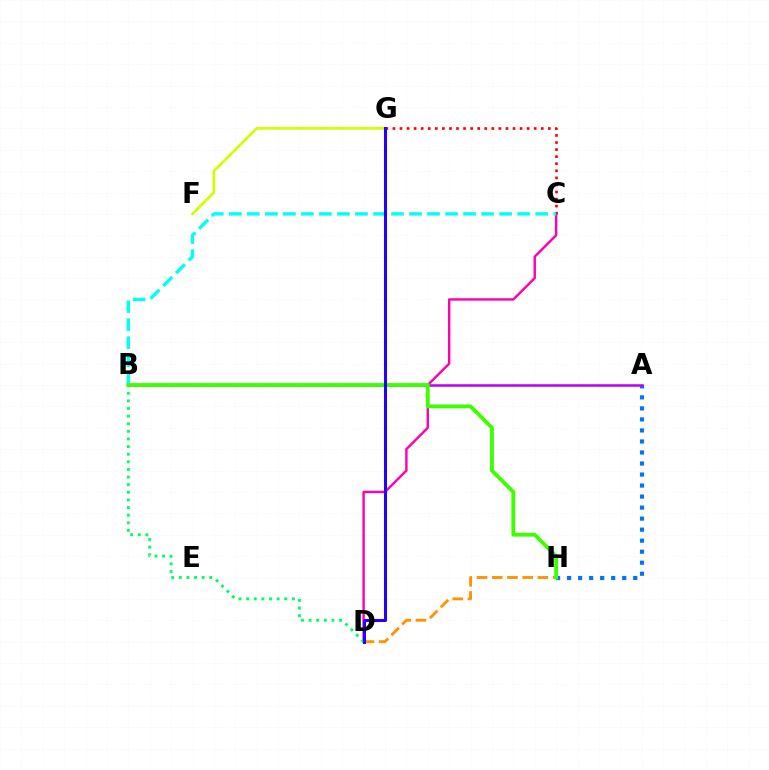{('C', 'D'): [{'color': '#ff00ac', 'line_style': 'solid', 'thickness': 1.74}], ('F', 'G'): [{'color': '#d1ff00', 'line_style': 'solid', 'thickness': 1.94}], ('A', 'H'): [{'color': '#0074ff', 'line_style': 'dotted', 'thickness': 2.99}], ('D', 'H'): [{'color': '#ff9400', 'line_style': 'dashed', 'thickness': 2.07}], ('B', 'D'): [{'color': '#00ff5c', 'line_style': 'dotted', 'thickness': 2.07}], ('C', 'G'): [{'color': '#ff0000', 'line_style': 'dotted', 'thickness': 1.92}], ('A', 'B'): [{'color': '#b900ff', 'line_style': 'solid', 'thickness': 1.84}], ('B', 'C'): [{'color': '#00fff6', 'line_style': 'dashed', 'thickness': 2.45}], ('B', 'H'): [{'color': '#3dff00', 'line_style': 'solid', 'thickness': 2.75}], ('D', 'G'): [{'color': '#2500ff', 'line_style': 'solid', 'thickness': 2.2}]}